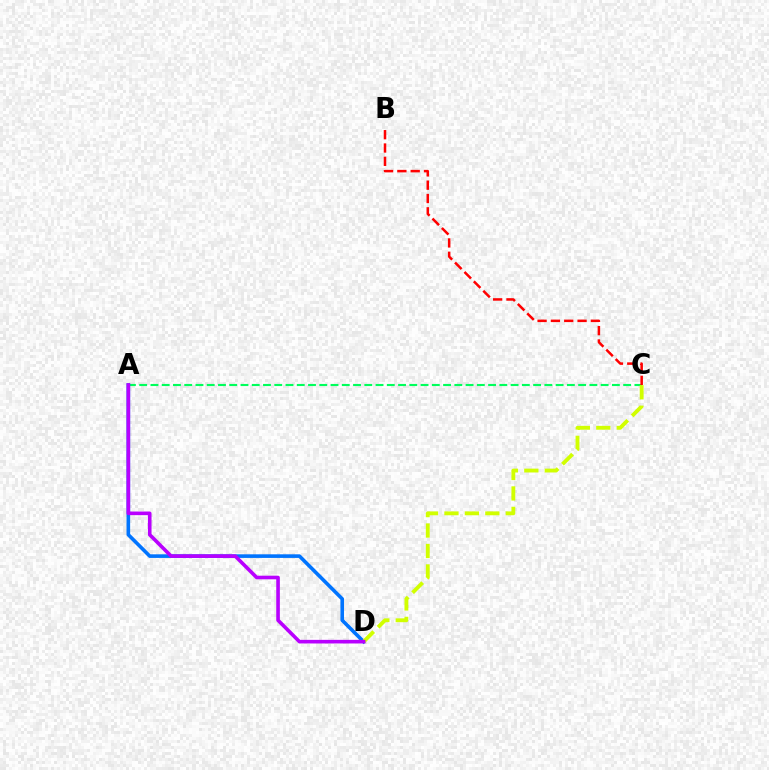{('A', 'C'): [{'color': '#00ff5c', 'line_style': 'dashed', 'thickness': 1.53}], ('B', 'C'): [{'color': '#ff0000', 'line_style': 'dashed', 'thickness': 1.81}], ('A', 'D'): [{'color': '#0074ff', 'line_style': 'solid', 'thickness': 2.6}, {'color': '#b900ff', 'line_style': 'solid', 'thickness': 2.6}], ('C', 'D'): [{'color': '#d1ff00', 'line_style': 'dashed', 'thickness': 2.78}]}